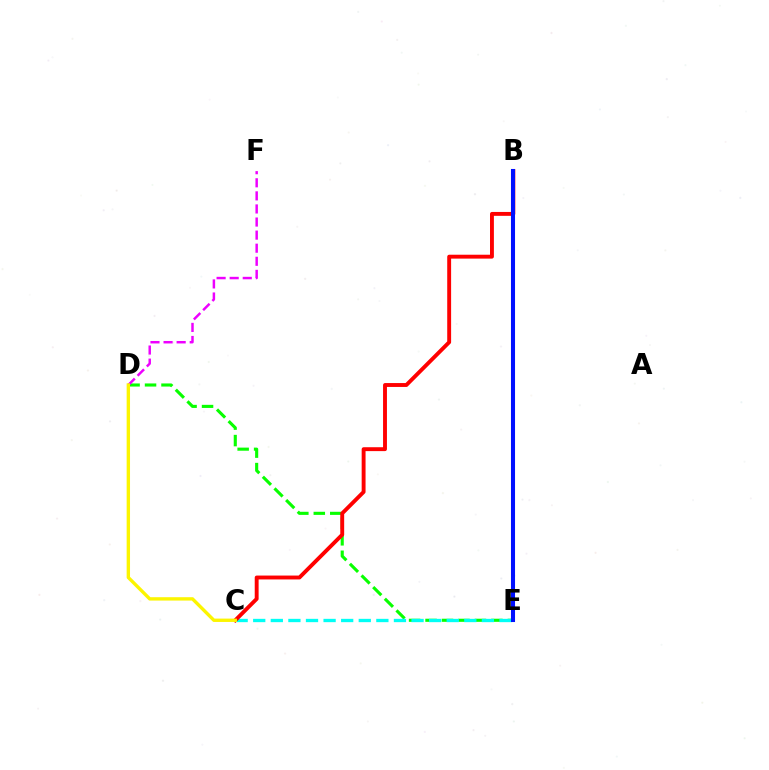{('D', 'E'): [{'color': '#08ff00', 'line_style': 'dashed', 'thickness': 2.24}], ('C', 'E'): [{'color': '#00fff6', 'line_style': 'dashed', 'thickness': 2.39}], ('D', 'F'): [{'color': '#ee00ff', 'line_style': 'dashed', 'thickness': 1.78}], ('B', 'C'): [{'color': '#ff0000', 'line_style': 'solid', 'thickness': 2.8}], ('C', 'D'): [{'color': '#fcf500', 'line_style': 'solid', 'thickness': 2.42}], ('B', 'E'): [{'color': '#0010ff', 'line_style': 'solid', 'thickness': 2.93}]}